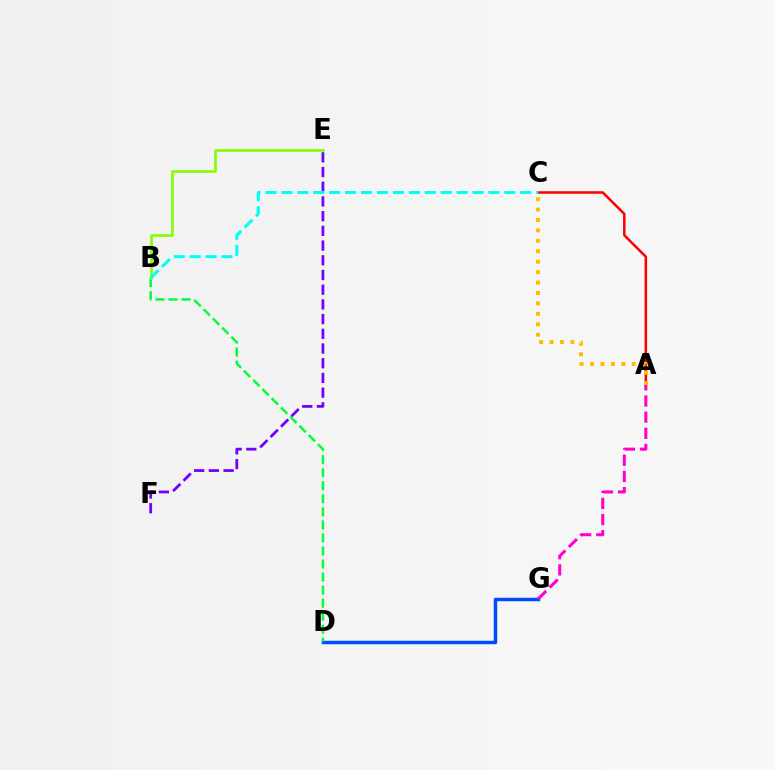{('A', 'C'): [{'color': '#ff0000', 'line_style': 'solid', 'thickness': 1.81}, {'color': '#ffbd00', 'line_style': 'dotted', 'thickness': 2.83}], ('D', 'G'): [{'color': '#004bff', 'line_style': 'solid', 'thickness': 2.51}], ('E', 'F'): [{'color': '#7200ff', 'line_style': 'dashed', 'thickness': 2.0}], ('A', 'G'): [{'color': '#ff00cf', 'line_style': 'dashed', 'thickness': 2.2}], ('B', 'D'): [{'color': '#00ff39', 'line_style': 'dashed', 'thickness': 1.77}], ('B', 'E'): [{'color': '#84ff00', 'line_style': 'solid', 'thickness': 1.91}], ('B', 'C'): [{'color': '#00fff6', 'line_style': 'dashed', 'thickness': 2.16}]}